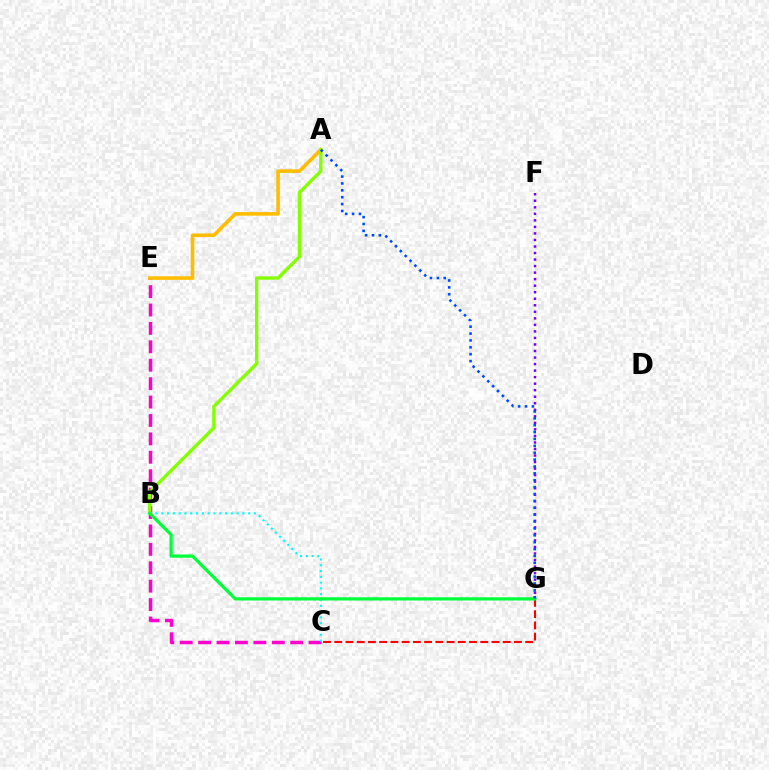{('C', 'E'): [{'color': '#ff00cf', 'line_style': 'dashed', 'thickness': 2.5}], ('C', 'G'): [{'color': '#ff0000', 'line_style': 'dashed', 'thickness': 1.53}], ('A', 'E'): [{'color': '#ffbd00', 'line_style': 'solid', 'thickness': 2.58}], ('A', 'B'): [{'color': '#84ff00', 'line_style': 'solid', 'thickness': 2.41}], ('B', 'C'): [{'color': '#00fff6', 'line_style': 'dotted', 'thickness': 1.57}], ('F', 'G'): [{'color': '#7200ff', 'line_style': 'dotted', 'thickness': 1.77}], ('B', 'G'): [{'color': '#00ff39', 'line_style': 'solid', 'thickness': 2.32}], ('A', 'G'): [{'color': '#004bff', 'line_style': 'dotted', 'thickness': 1.87}]}